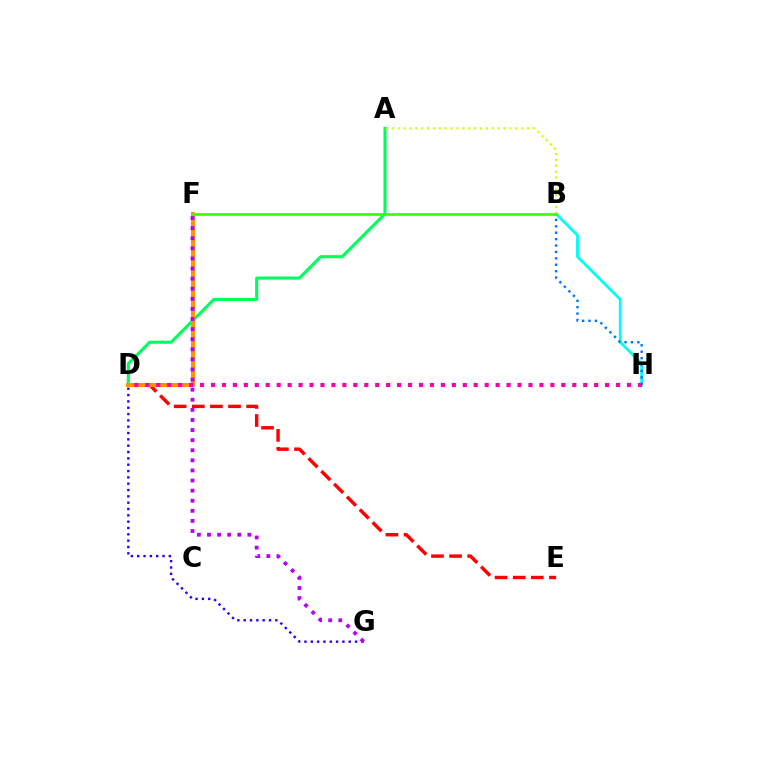{('D', 'E'): [{'color': '#ff0000', 'line_style': 'dashed', 'thickness': 2.46}], ('A', 'D'): [{'color': '#00ff5c', 'line_style': 'solid', 'thickness': 2.23}], ('B', 'H'): [{'color': '#00fff6', 'line_style': 'solid', 'thickness': 2.04}, {'color': '#0074ff', 'line_style': 'dotted', 'thickness': 1.74}], ('D', 'F'): [{'color': '#ff9400', 'line_style': 'solid', 'thickness': 2.89}], ('A', 'B'): [{'color': '#d1ff00', 'line_style': 'dotted', 'thickness': 1.6}], ('D', 'H'): [{'color': '#ff00ac', 'line_style': 'dotted', 'thickness': 2.97}], ('D', 'G'): [{'color': '#2500ff', 'line_style': 'dotted', 'thickness': 1.72}], ('F', 'G'): [{'color': '#b900ff', 'line_style': 'dotted', 'thickness': 2.74}], ('B', 'F'): [{'color': '#3dff00', 'line_style': 'solid', 'thickness': 1.93}]}